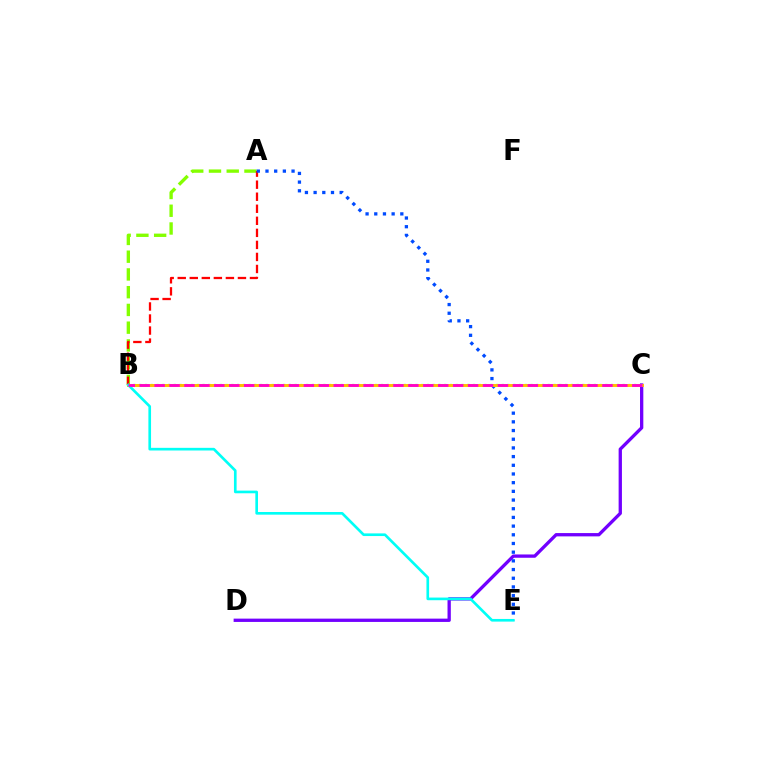{('C', 'D'): [{'color': '#7200ff', 'line_style': 'solid', 'thickness': 2.38}], ('A', 'B'): [{'color': '#84ff00', 'line_style': 'dashed', 'thickness': 2.41}, {'color': '#ff0000', 'line_style': 'dashed', 'thickness': 1.64}], ('B', 'C'): [{'color': '#00ff39', 'line_style': 'dotted', 'thickness': 1.56}, {'color': '#ffbd00', 'line_style': 'solid', 'thickness': 2.12}, {'color': '#ff00cf', 'line_style': 'dashed', 'thickness': 2.03}], ('A', 'E'): [{'color': '#004bff', 'line_style': 'dotted', 'thickness': 2.36}], ('B', 'E'): [{'color': '#00fff6', 'line_style': 'solid', 'thickness': 1.91}]}